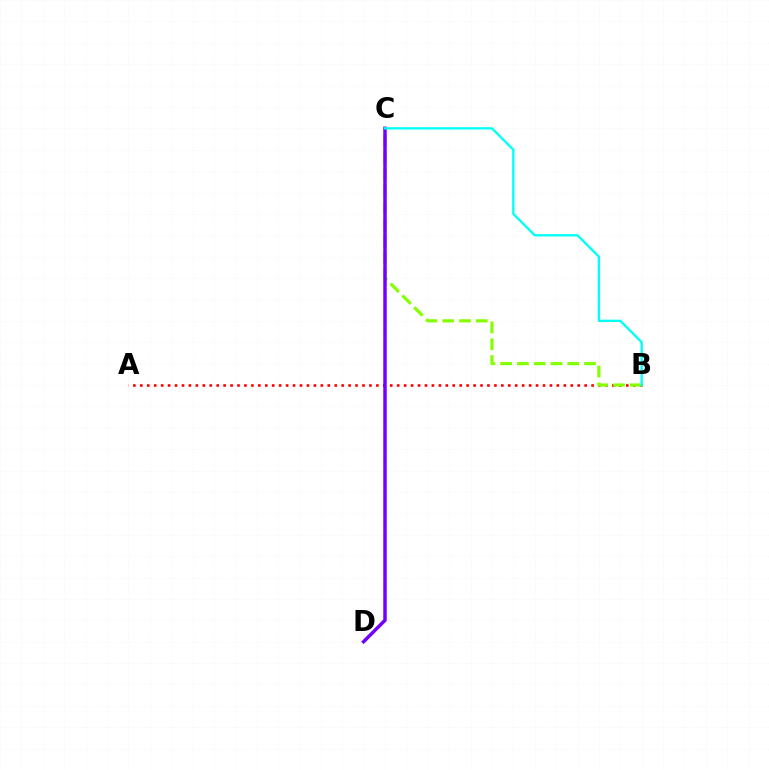{('A', 'B'): [{'color': '#ff0000', 'line_style': 'dotted', 'thickness': 1.89}], ('B', 'C'): [{'color': '#84ff00', 'line_style': 'dashed', 'thickness': 2.28}, {'color': '#00fff6', 'line_style': 'solid', 'thickness': 1.67}], ('C', 'D'): [{'color': '#7200ff', 'line_style': 'solid', 'thickness': 2.5}]}